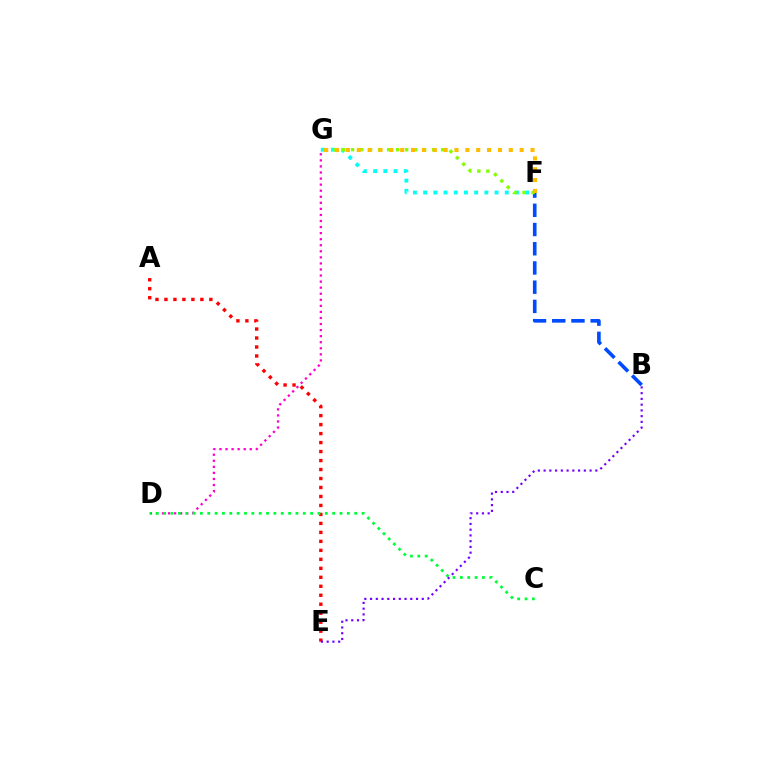{('A', 'E'): [{'color': '#ff0000', 'line_style': 'dotted', 'thickness': 2.44}], ('F', 'G'): [{'color': '#00fff6', 'line_style': 'dotted', 'thickness': 2.77}, {'color': '#84ff00', 'line_style': 'dotted', 'thickness': 2.45}, {'color': '#ffbd00', 'line_style': 'dotted', 'thickness': 2.95}], ('B', 'F'): [{'color': '#004bff', 'line_style': 'dashed', 'thickness': 2.61}], ('D', 'G'): [{'color': '#ff00cf', 'line_style': 'dotted', 'thickness': 1.65}], ('C', 'D'): [{'color': '#00ff39', 'line_style': 'dotted', 'thickness': 2.0}], ('B', 'E'): [{'color': '#7200ff', 'line_style': 'dotted', 'thickness': 1.56}]}